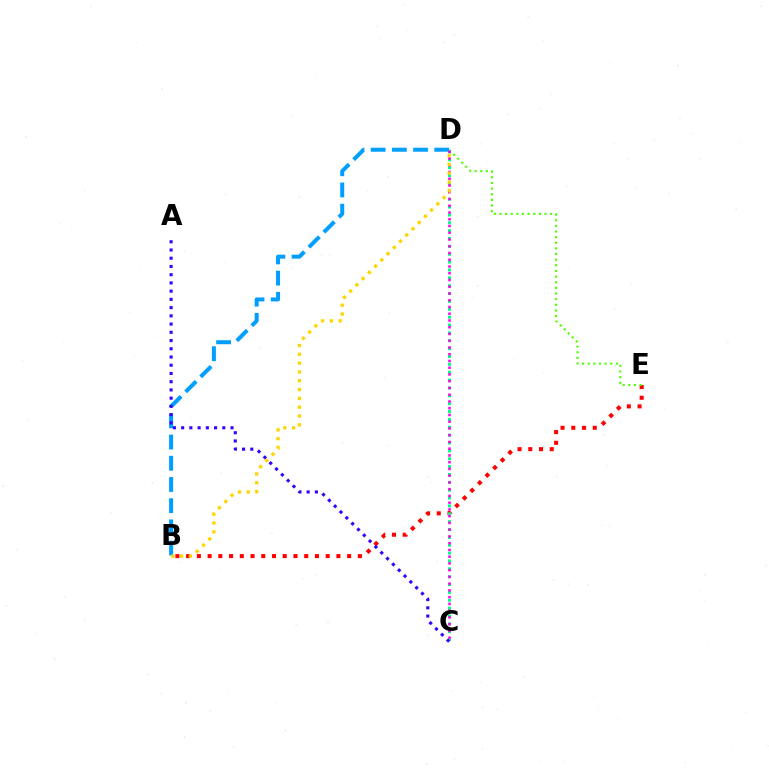{('B', 'E'): [{'color': '#ff0000', 'line_style': 'dotted', 'thickness': 2.92}], ('D', 'E'): [{'color': '#4fff00', 'line_style': 'dotted', 'thickness': 1.53}], ('C', 'D'): [{'color': '#00ff86', 'line_style': 'dotted', 'thickness': 2.14}, {'color': '#ff00ed', 'line_style': 'dotted', 'thickness': 1.83}], ('B', 'D'): [{'color': '#009eff', 'line_style': 'dashed', 'thickness': 2.88}, {'color': '#ffd500', 'line_style': 'dotted', 'thickness': 2.39}], ('A', 'C'): [{'color': '#3700ff', 'line_style': 'dotted', 'thickness': 2.24}]}